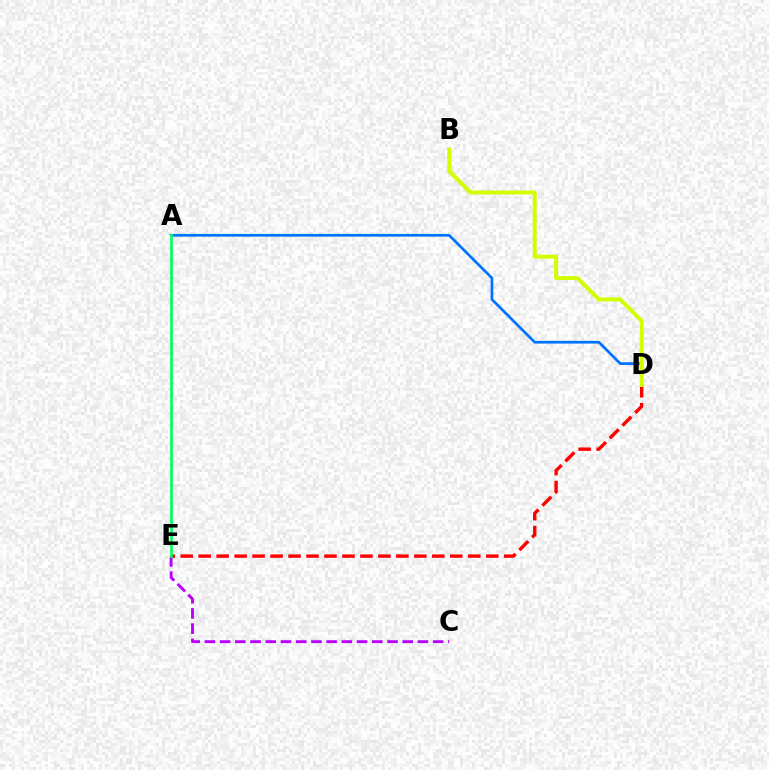{('C', 'E'): [{'color': '#b900ff', 'line_style': 'dashed', 'thickness': 2.07}], ('D', 'E'): [{'color': '#ff0000', 'line_style': 'dashed', 'thickness': 2.44}], ('A', 'D'): [{'color': '#0074ff', 'line_style': 'solid', 'thickness': 1.96}], ('A', 'E'): [{'color': '#00ff5c', 'line_style': 'solid', 'thickness': 1.93}], ('B', 'D'): [{'color': '#d1ff00', 'line_style': 'solid', 'thickness': 2.86}]}